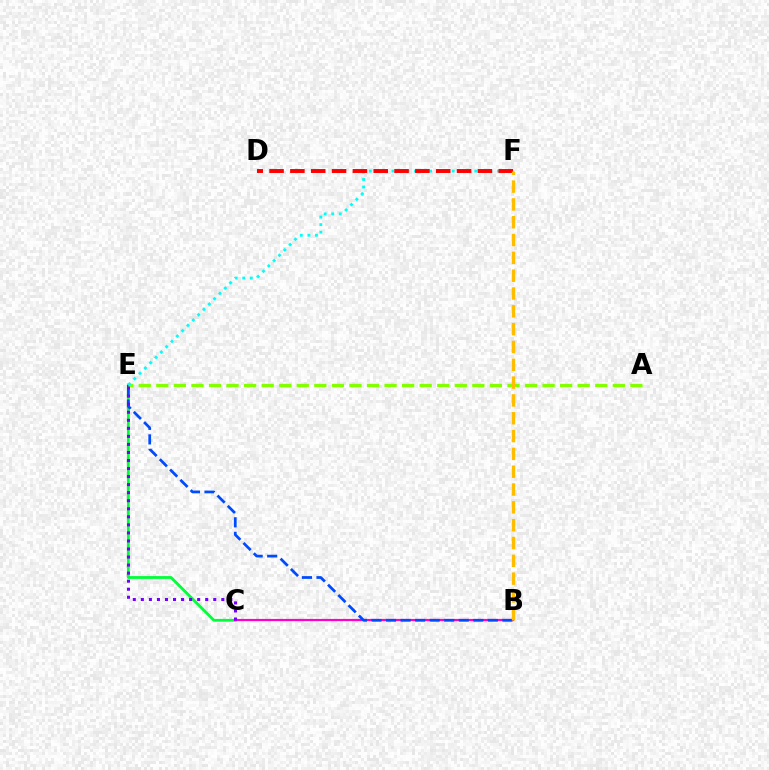{('C', 'E'): [{'color': '#00ff39', 'line_style': 'solid', 'thickness': 2.02}, {'color': '#7200ff', 'line_style': 'dotted', 'thickness': 2.19}], ('B', 'C'): [{'color': '#ff00cf', 'line_style': 'solid', 'thickness': 1.58}], ('B', 'E'): [{'color': '#004bff', 'line_style': 'dashed', 'thickness': 1.98}], ('A', 'E'): [{'color': '#84ff00', 'line_style': 'dashed', 'thickness': 2.39}], ('E', 'F'): [{'color': '#00fff6', 'line_style': 'dotted', 'thickness': 2.05}], ('D', 'F'): [{'color': '#ff0000', 'line_style': 'dashed', 'thickness': 2.83}], ('B', 'F'): [{'color': '#ffbd00', 'line_style': 'dashed', 'thickness': 2.42}]}